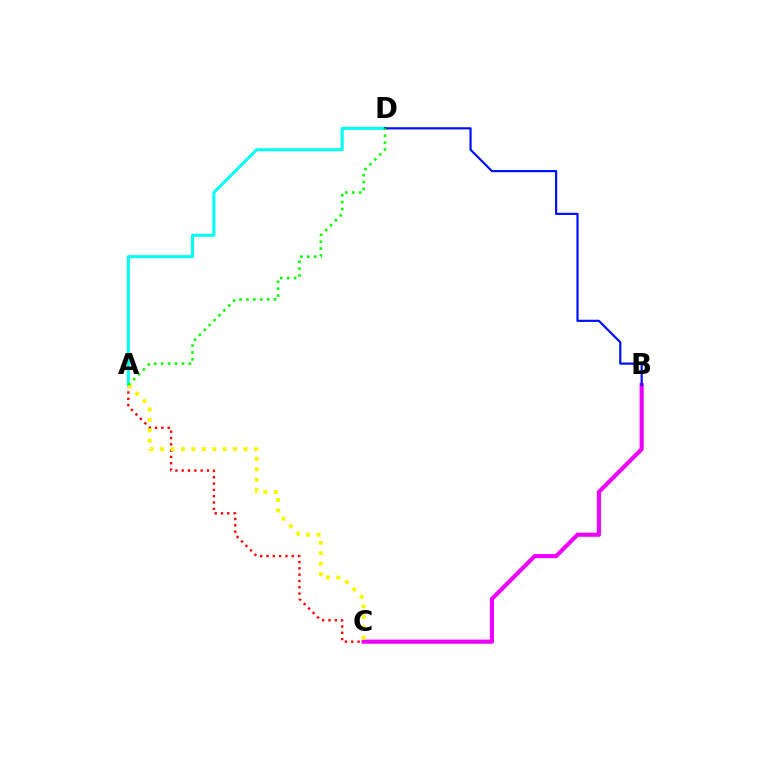{('A', 'C'): [{'color': '#ff0000', 'line_style': 'dotted', 'thickness': 1.71}, {'color': '#fcf500', 'line_style': 'dotted', 'thickness': 2.83}], ('B', 'C'): [{'color': '#ee00ff', 'line_style': 'solid', 'thickness': 2.97}], ('A', 'D'): [{'color': '#00fff6', 'line_style': 'solid', 'thickness': 2.18}, {'color': '#08ff00', 'line_style': 'dotted', 'thickness': 1.88}], ('B', 'D'): [{'color': '#0010ff', 'line_style': 'solid', 'thickness': 1.58}]}